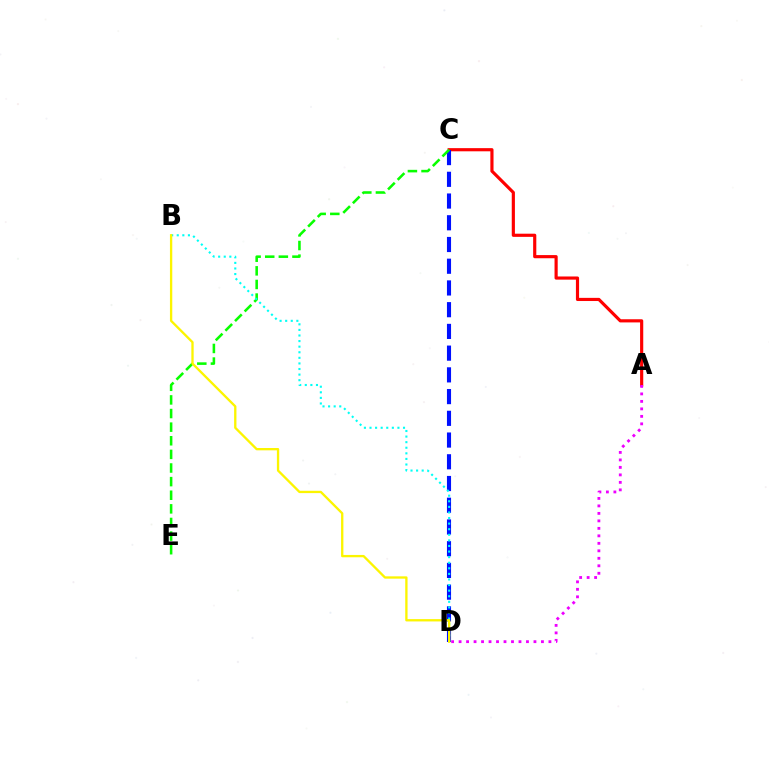{('A', 'C'): [{'color': '#ff0000', 'line_style': 'solid', 'thickness': 2.28}], ('C', 'D'): [{'color': '#0010ff', 'line_style': 'dashed', 'thickness': 2.95}], ('A', 'D'): [{'color': '#ee00ff', 'line_style': 'dotted', 'thickness': 2.03}], ('C', 'E'): [{'color': '#08ff00', 'line_style': 'dashed', 'thickness': 1.85}], ('B', 'D'): [{'color': '#00fff6', 'line_style': 'dotted', 'thickness': 1.52}, {'color': '#fcf500', 'line_style': 'solid', 'thickness': 1.67}]}